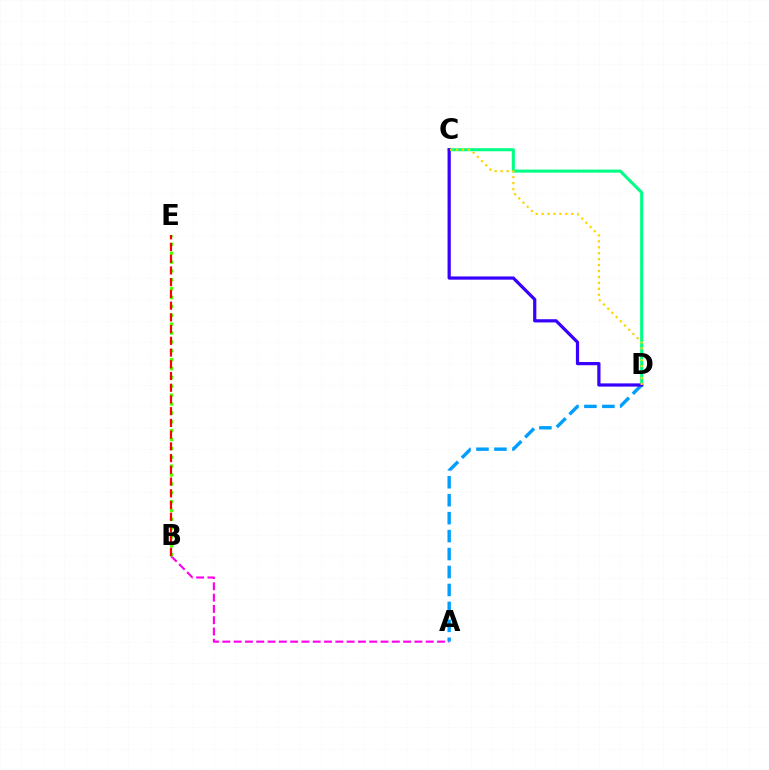{('A', 'B'): [{'color': '#ff00ed', 'line_style': 'dashed', 'thickness': 1.54}], ('A', 'D'): [{'color': '#009eff', 'line_style': 'dashed', 'thickness': 2.44}], ('C', 'D'): [{'color': '#00ff86', 'line_style': 'solid', 'thickness': 2.21}, {'color': '#3700ff', 'line_style': 'solid', 'thickness': 2.32}, {'color': '#ffd500', 'line_style': 'dotted', 'thickness': 1.61}], ('B', 'E'): [{'color': '#4fff00', 'line_style': 'dotted', 'thickness': 2.41}, {'color': '#ff0000', 'line_style': 'dashed', 'thickness': 1.59}]}